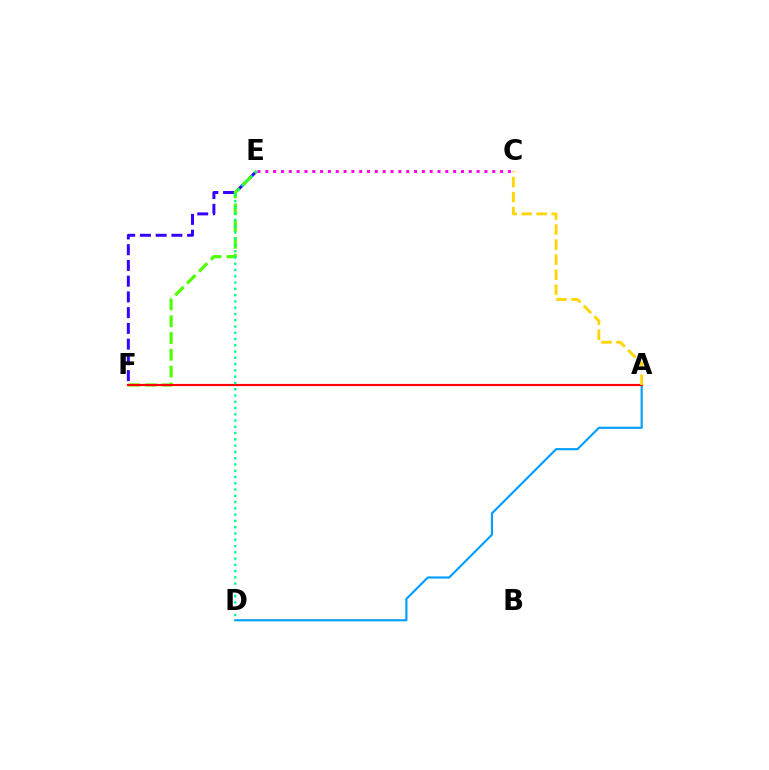{('E', 'F'): [{'color': '#3700ff', 'line_style': 'dashed', 'thickness': 2.14}, {'color': '#4fff00', 'line_style': 'dashed', 'thickness': 2.28}], ('A', 'D'): [{'color': '#009eff', 'line_style': 'solid', 'thickness': 1.55}], ('A', 'F'): [{'color': '#ff0000', 'line_style': 'solid', 'thickness': 1.56}], ('D', 'E'): [{'color': '#00ff86', 'line_style': 'dotted', 'thickness': 1.7}], ('A', 'C'): [{'color': '#ffd500', 'line_style': 'dashed', 'thickness': 2.04}], ('C', 'E'): [{'color': '#ff00ed', 'line_style': 'dotted', 'thickness': 2.13}]}